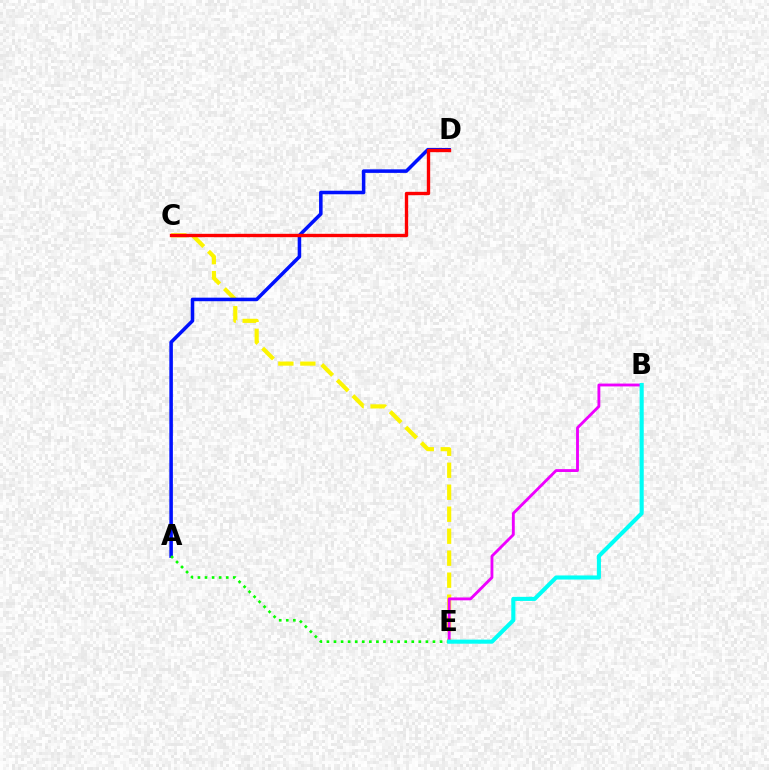{('C', 'E'): [{'color': '#fcf500', 'line_style': 'dashed', 'thickness': 2.99}], ('B', 'E'): [{'color': '#ee00ff', 'line_style': 'solid', 'thickness': 2.05}, {'color': '#00fff6', 'line_style': 'solid', 'thickness': 2.95}], ('A', 'D'): [{'color': '#0010ff', 'line_style': 'solid', 'thickness': 2.55}], ('A', 'E'): [{'color': '#08ff00', 'line_style': 'dotted', 'thickness': 1.92}], ('C', 'D'): [{'color': '#ff0000', 'line_style': 'solid', 'thickness': 2.42}]}